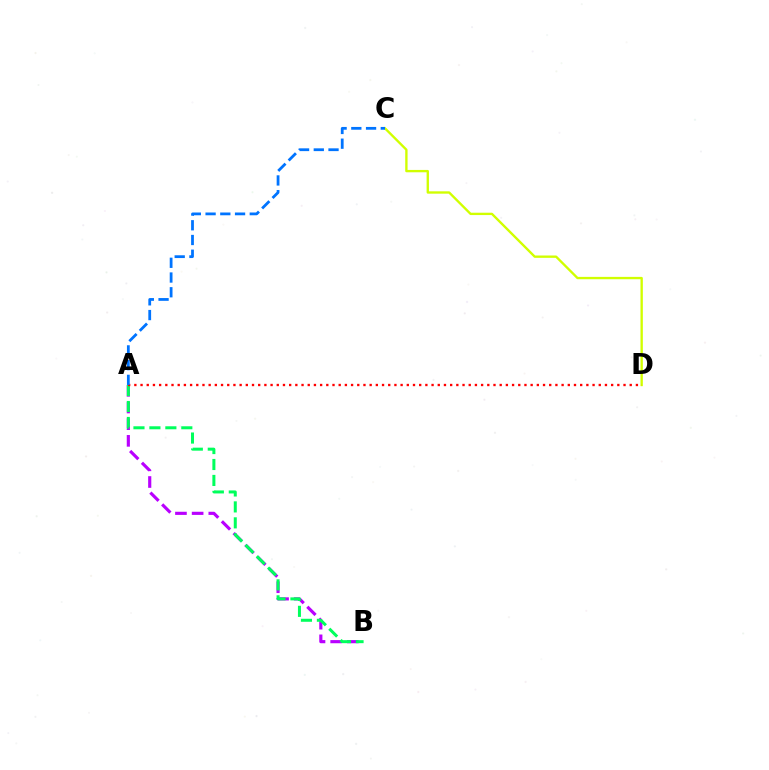{('C', 'D'): [{'color': '#d1ff00', 'line_style': 'solid', 'thickness': 1.69}], ('A', 'B'): [{'color': '#b900ff', 'line_style': 'dashed', 'thickness': 2.27}, {'color': '#00ff5c', 'line_style': 'dashed', 'thickness': 2.17}], ('A', 'D'): [{'color': '#ff0000', 'line_style': 'dotted', 'thickness': 1.68}], ('A', 'C'): [{'color': '#0074ff', 'line_style': 'dashed', 'thickness': 2.0}]}